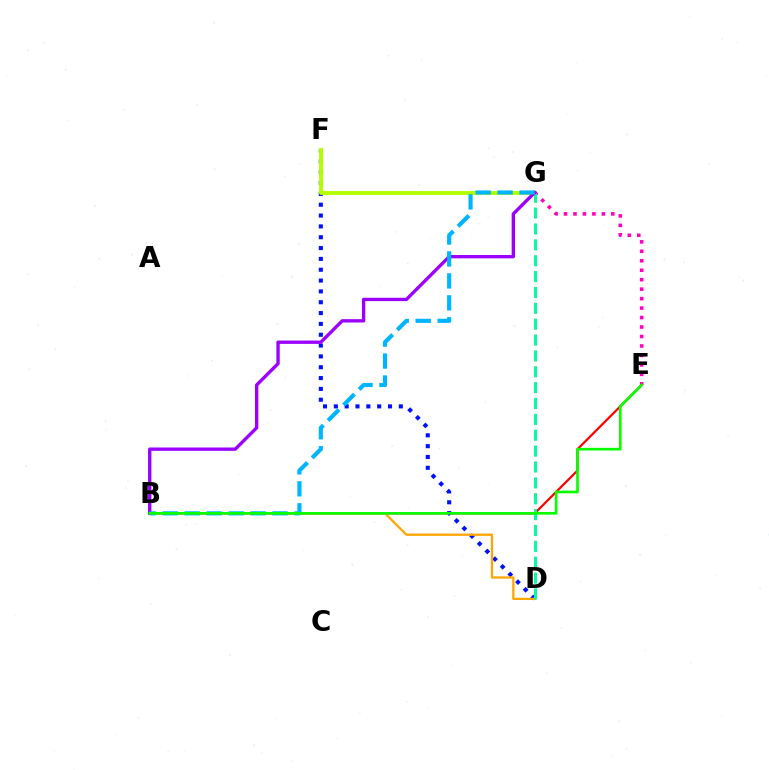{('B', 'E'): [{'color': '#ff0000', 'line_style': 'solid', 'thickness': 1.61}, {'color': '#08ff00', 'line_style': 'solid', 'thickness': 1.92}], ('D', 'F'): [{'color': '#0010ff', 'line_style': 'dotted', 'thickness': 2.94}], ('F', 'G'): [{'color': '#b3ff00', 'line_style': 'solid', 'thickness': 2.82}], ('E', 'G'): [{'color': '#ff00bd', 'line_style': 'dotted', 'thickness': 2.57}], ('B', 'D'): [{'color': '#ffa500', 'line_style': 'solid', 'thickness': 1.63}], ('D', 'G'): [{'color': '#00ff9d', 'line_style': 'dashed', 'thickness': 2.16}], ('B', 'G'): [{'color': '#9b00ff', 'line_style': 'solid', 'thickness': 2.41}, {'color': '#00b5ff', 'line_style': 'dashed', 'thickness': 2.98}]}